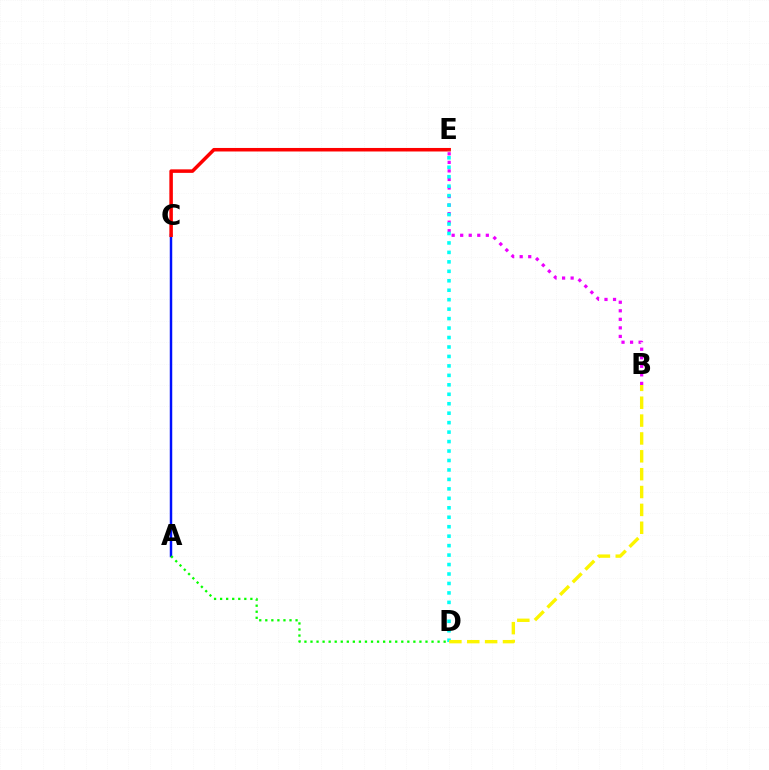{('B', 'E'): [{'color': '#ee00ff', 'line_style': 'dotted', 'thickness': 2.32}], ('A', 'C'): [{'color': '#0010ff', 'line_style': 'solid', 'thickness': 1.78}], ('C', 'E'): [{'color': '#ff0000', 'line_style': 'solid', 'thickness': 2.54}], ('D', 'E'): [{'color': '#00fff6', 'line_style': 'dotted', 'thickness': 2.57}], ('B', 'D'): [{'color': '#fcf500', 'line_style': 'dashed', 'thickness': 2.43}], ('A', 'D'): [{'color': '#08ff00', 'line_style': 'dotted', 'thickness': 1.64}]}